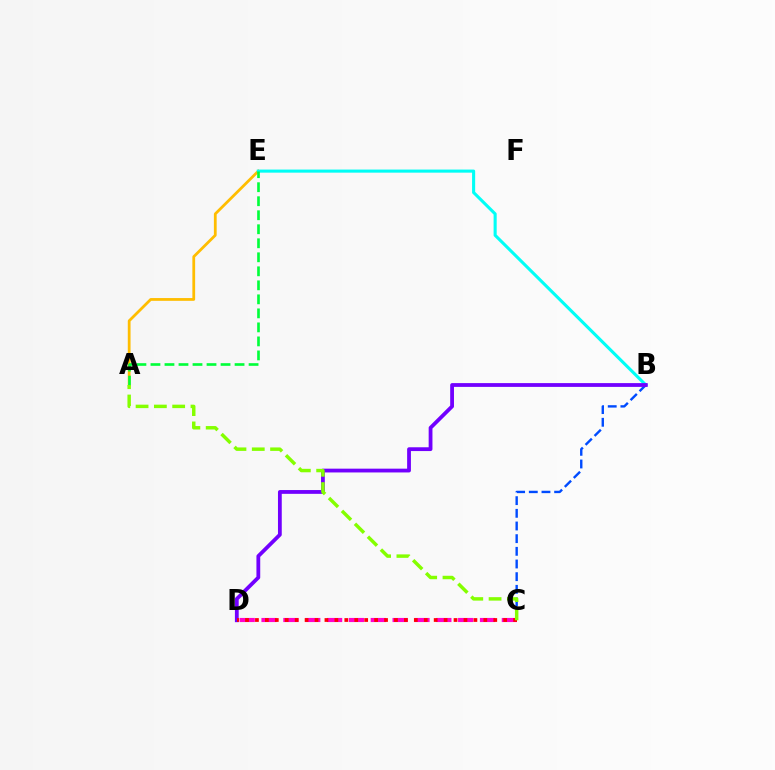{('A', 'E'): [{'color': '#ffbd00', 'line_style': 'solid', 'thickness': 2.0}, {'color': '#00ff39', 'line_style': 'dashed', 'thickness': 1.9}], ('C', 'D'): [{'color': '#ff00cf', 'line_style': 'dashed', 'thickness': 2.97}, {'color': '#ff0000', 'line_style': 'dotted', 'thickness': 2.7}], ('B', 'E'): [{'color': '#00fff6', 'line_style': 'solid', 'thickness': 2.23}], ('B', 'C'): [{'color': '#004bff', 'line_style': 'dashed', 'thickness': 1.72}], ('B', 'D'): [{'color': '#7200ff', 'line_style': 'solid', 'thickness': 2.73}], ('A', 'C'): [{'color': '#84ff00', 'line_style': 'dashed', 'thickness': 2.49}]}